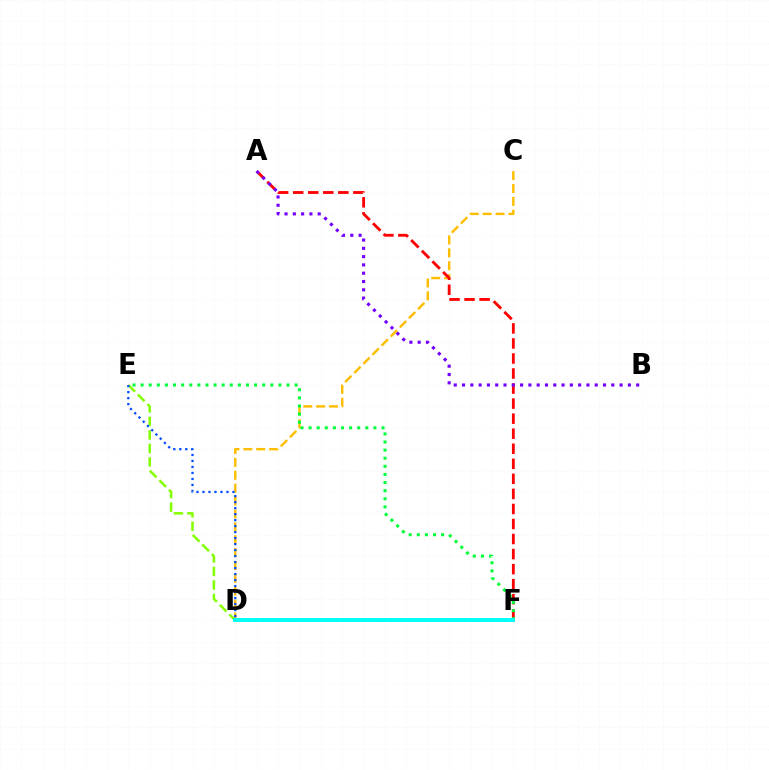{('C', 'D'): [{'color': '#ffbd00', 'line_style': 'dashed', 'thickness': 1.75}], ('D', 'F'): [{'color': '#ff00cf', 'line_style': 'dotted', 'thickness': 1.83}, {'color': '#00fff6', 'line_style': 'solid', 'thickness': 2.8}], ('A', 'F'): [{'color': '#ff0000', 'line_style': 'dashed', 'thickness': 2.04}], ('D', 'E'): [{'color': '#84ff00', 'line_style': 'dashed', 'thickness': 1.84}, {'color': '#004bff', 'line_style': 'dotted', 'thickness': 1.63}], ('E', 'F'): [{'color': '#00ff39', 'line_style': 'dotted', 'thickness': 2.2}], ('A', 'B'): [{'color': '#7200ff', 'line_style': 'dotted', 'thickness': 2.25}]}